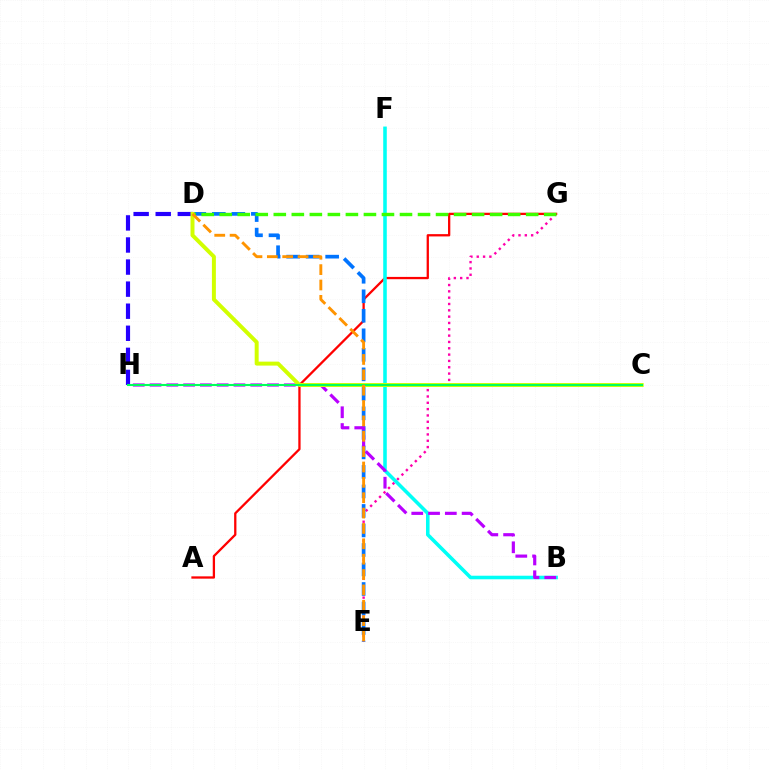{('E', 'G'): [{'color': '#ff00ac', 'line_style': 'dotted', 'thickness': 1.72}], ('A', 'G'): [{'color': '#ff0000', 'line_style': 'solid', 'thickness': 1.65}], ('D', 'E'): [{'color': '#0074ff', 'line_style': 'dashed', 'thickness': 2.65}, {'color': '#ff9400', 'line_style': 'dashed', 'thickness': 2.09}], ('B', 'F'): [{'color': '#00fff6', 'line_style': 'solid', 'thickness': 2.57}], ('D', 'H'): [{'color': '#2500ff', 'line_style': 'dashed', 'thickness': 3.0}], ('B', 'H'): [{'color': '#b900ff', 'line_style': 'dashed', 'thickness': 2.28}], ('D', 'G'): [{'color': '#3dff00', 'line_style': 'dashed', 'thickness': 2.45}], ('C', 'D'): [{'color': '#d1ff00', 'line_style': 'solid', 'thickness': 2.85}], ('C', 'H'): [{'color': '#00ff5c', 'line_style': 'solid', 'thickness': 1.51}]}